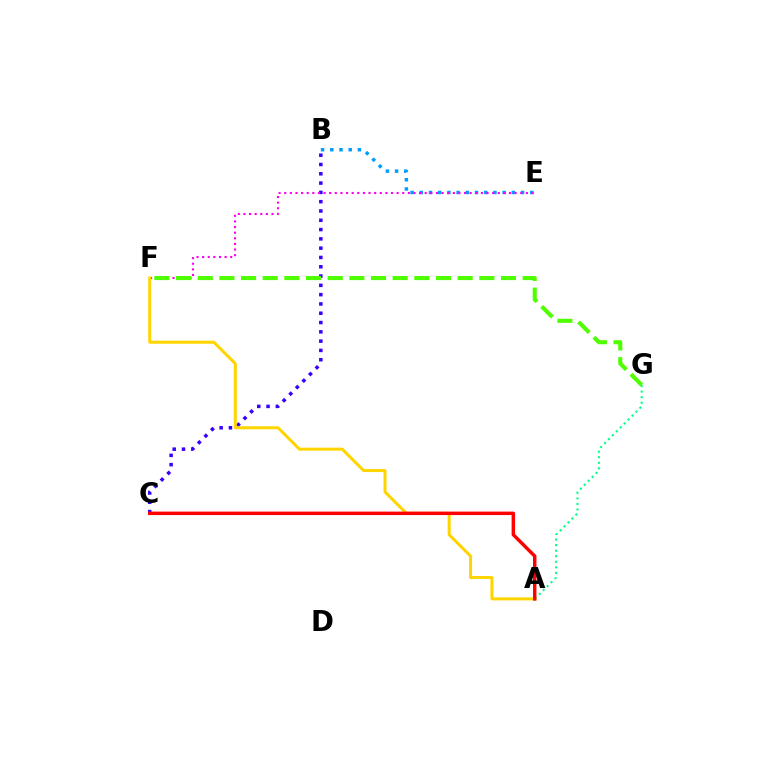{('A', 'G'): [{'color': '#00ff86', 'line_style': 'dotted', 'thickness': 1.51}], ('B', 'E'): [{'color': '#009eff', 'line_style': 'dotted', 'thickness': 2.5}], ('B', 'C'): [{'color': '#3700ff', 'line_style': 'dotted', 'thickness': 2.53}], ('E', 'F'): [{'color': '#ff00ed', 'line_style': 'dotted', 'thickness': 1.53}], ('F', 'G'): [{'color': '#4fff00', 'line_style': 'dashed', 'thickness': 2.94}], ('A', 'F'): [{'color': '#ffd500', 'line_style': 'solid', 'thickness': 2.18}], ('A', 'C'): [{'color': '#ff0000', 'line_style': 'solid', 'thickness': 2.48}]}